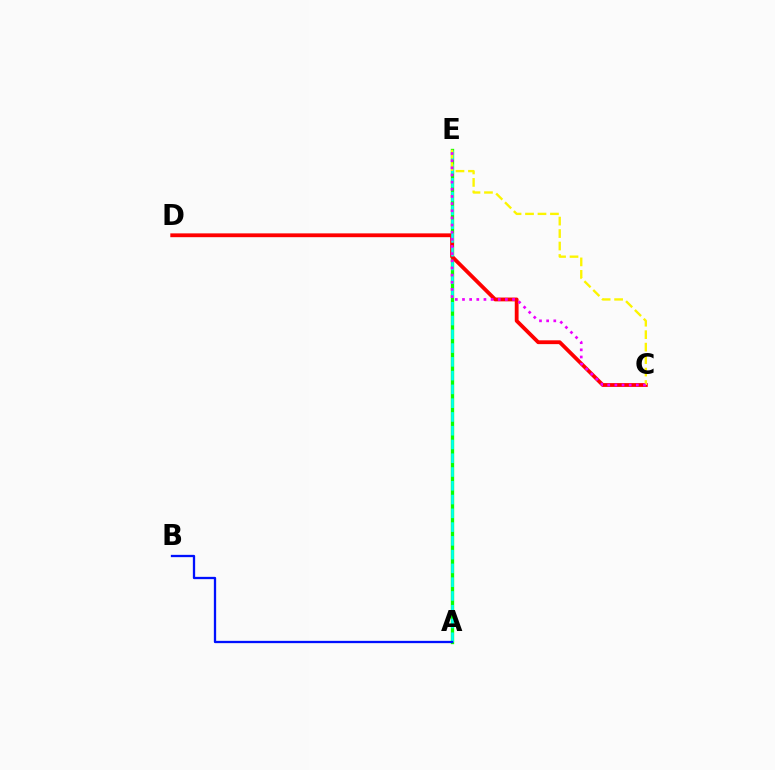{('A', 'E'): [{'color': '#08ff00', 'line_style': 'solid', 'thickness': 2.4}, {'color': '#00fff6', 'line_style': 'dashed', 'thickness': 1.87}], ('C', 'D'): [{'color': '#ff0000', 'line_style': 'solid', 'thickness': 2.75}], ('C', 'E'): [{'color': '#fcf500', 'line_style': 'dashed', 'thickness': 1.69}, {'color': '#ee00ff', 'line_style': 'dotted', 'thickness': 1.94}], ('A', 'B'): [{'color': '#0010ff', 'line_style': 'solid', 'thickness': 1.65}]}